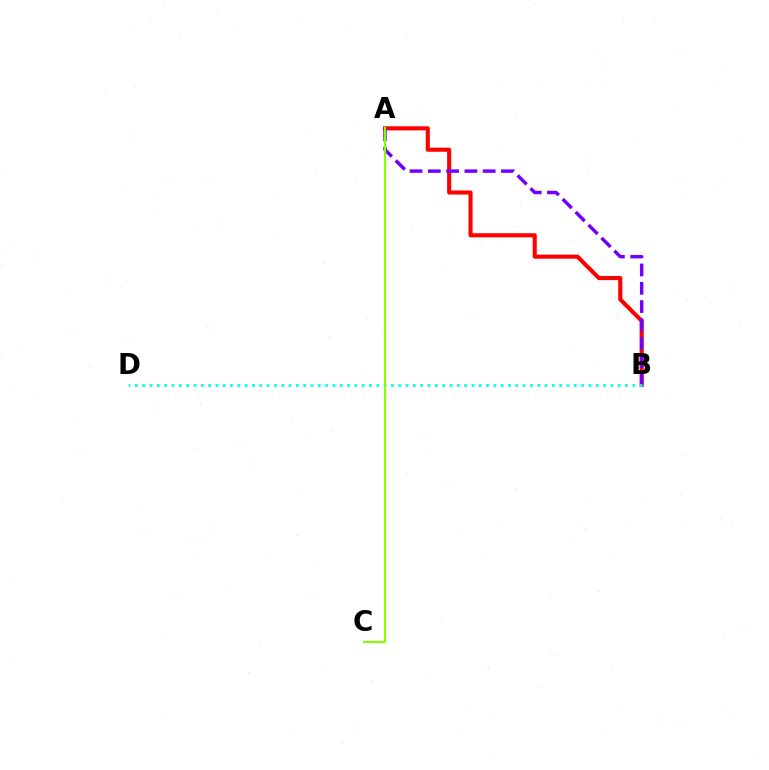{('A', 'B'): [{'color': '#ff0000', 'line_style': 'solid', 'thickness': 2.95}, {'color': '#7200ff', 'line_style': 'dashed', 'thickness': 2.49}], ('B', 'D'): [{'color': '#00fff6', 'line_style': 'dotted', 'thickness': 1.99}], ('A', 'C'): [{'color': '#84ff00', 'line_style': 'solid', 'thickness': 1.53}]}